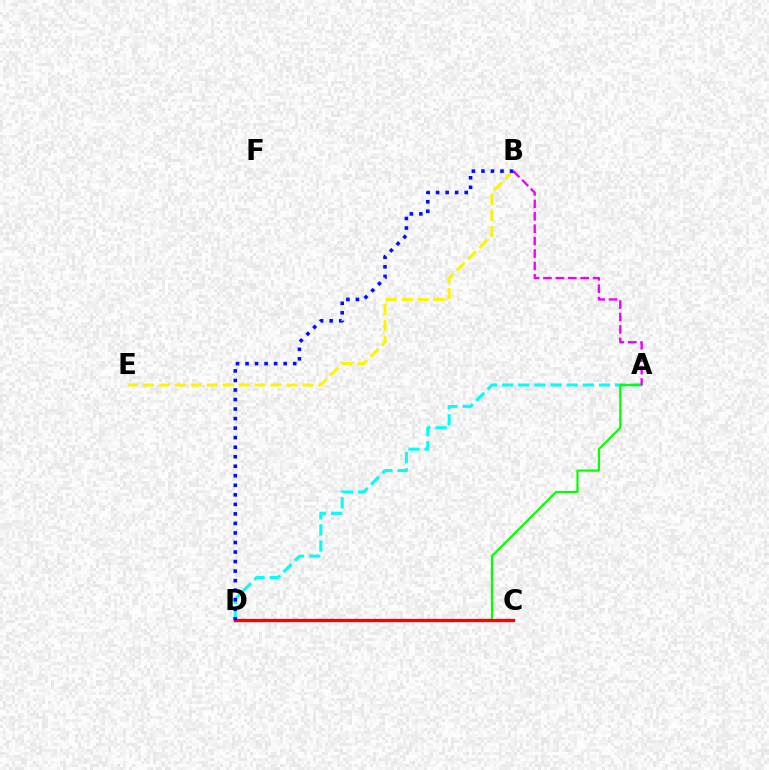{('A', 'D'): [{'color': '#00fff6', 'line_style': 'dashed', 'thickness': 2.19}, {'color': '#08ff00', 'line_style': 'solid', 'thickness': 1.57}], ('B', 'E'): [{'color': '#fcf500', 'line_style': 'dashed', 'thickness': 2.17}], ('A', 'B'): [{'color': '#ee00ff', 'line_style': 'dashed', 'thickness': 1.69}], ('C', 'D'): [{'color': '#ff0000', 'line_style': 'solid', 'thickness': 2.4}], ('B', 'D'): [{'color': '#0010ff', 'line_style': 'dotted', 'thickness': 2.59}]}